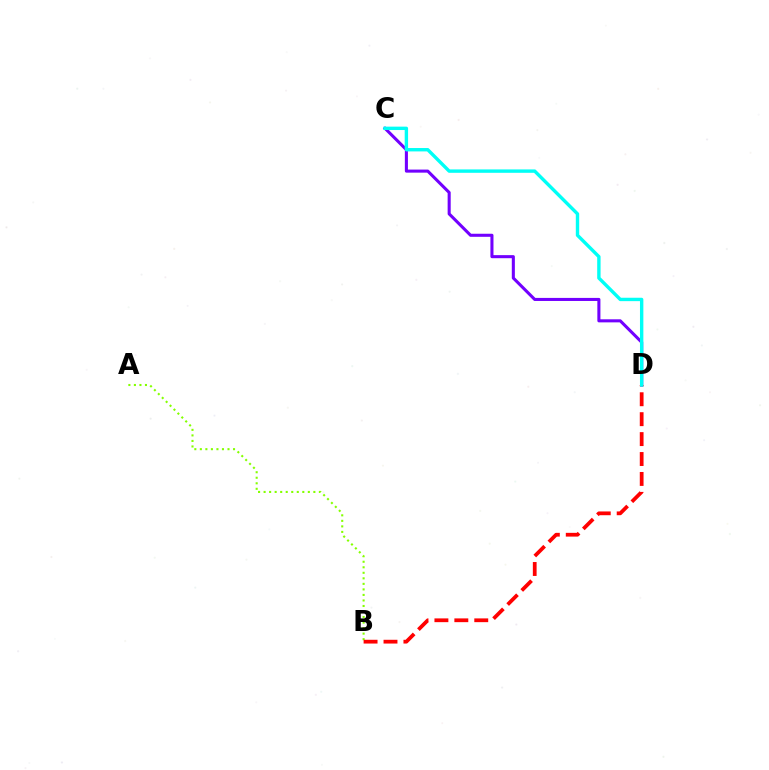{('C', 'D'): [{'color': '#7200ff', 'line_style': 'solid', 'thickness': 2.21}, {'color': '#00fff6', 'line_style': 'solid', 'thickness': 2.44}], ('A', 'B'): [{'color': '#84ff00', 'line_style': 'dotted', 'thickness': 1.5}], ('B', 'D'): [{'color': '#ff0000', 'line_style': 'dashed', 'thickness': 2.71}]}